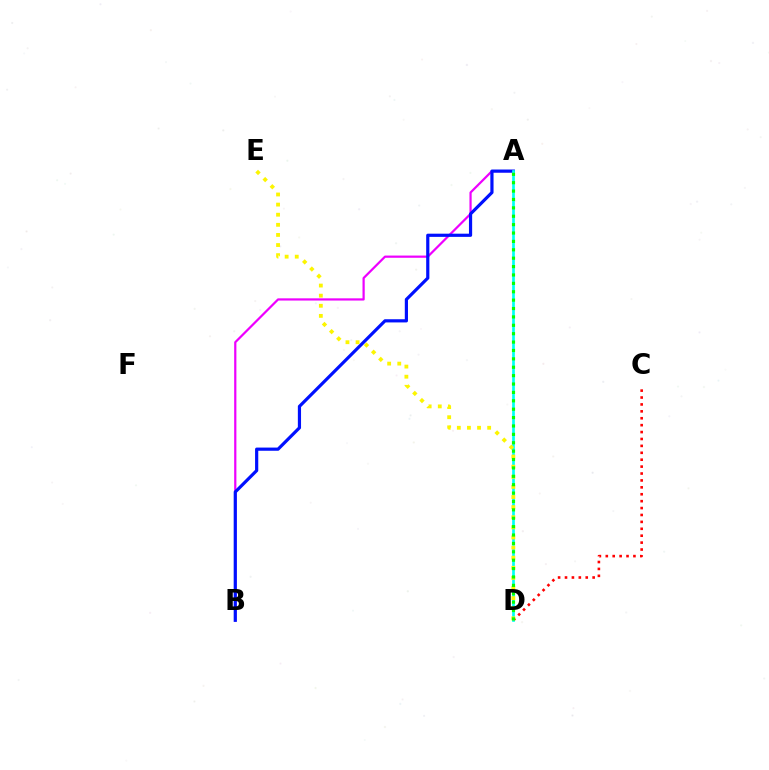{('C', 'D'): [{'color': '#ff0000', 'line_style': 'dotted', 'thickness': 1.88}], ('A', 'B'): [{'color': '#ee00ff', 'line_style': 'solid', 'thickness': 1.6}, {'color': '#0010ff', 'line_style': 'solid', 'thickness': 2.29}], ('A', 'D'): [{'color': '#00fff6', 'line_style': 'solid', 'thickness': 1.94}, {'color': '#08ff00', 'line_style': 'dotted', 'thickness': 2.28}], ('D', 'E'): [{'color': '#fcf500', 'line_style': 'dotted', 'thickness': 2.75}]}